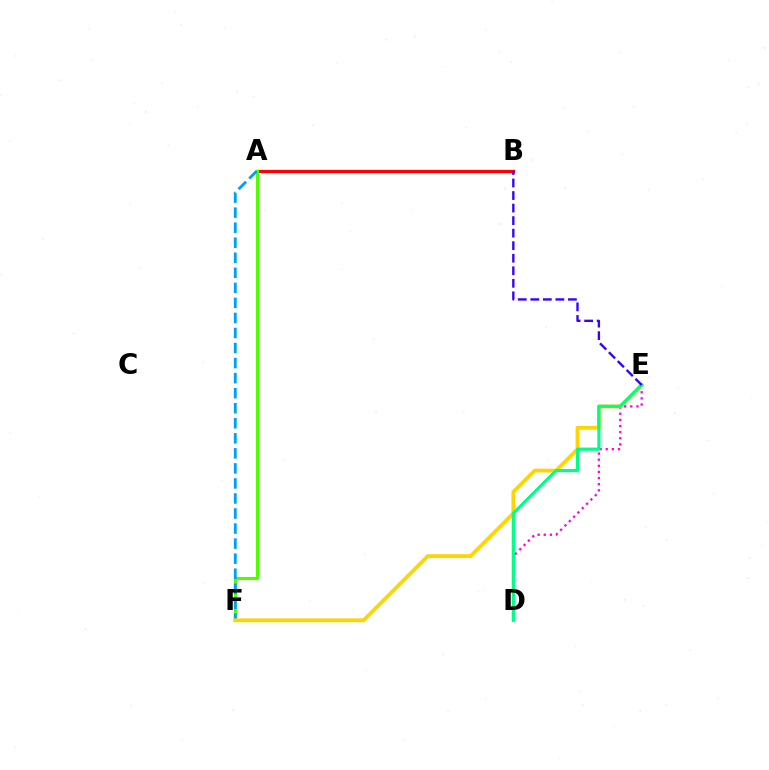{('A', 'B'): [{'color': '#ff0000', 'line_style': 'solid', 'thickness': 2.32}], ('A', 'F'): [{'color': '#4fff00', 'line_style': 'solid', 'thickness': 2.24}, {'color': '#009eff', 'line_style': 'dashed', 'thickness': 2.04}], ('D', 'E'): [{'color': '#ff00ed', 'line_style': 'dotted', 'thickness': 1.66}, {'color': '#00ff86', 'line_style': 'solid', 'thickness': 2.3}], ('E', 'F'): [{'color': '#ffd500', 'line_style': 'solid', 'thickness': 2.73}], ('B', 'E'): [{'color': '#3700ff', 'line_style': 'dashed', 'thickness': 1.7}]}